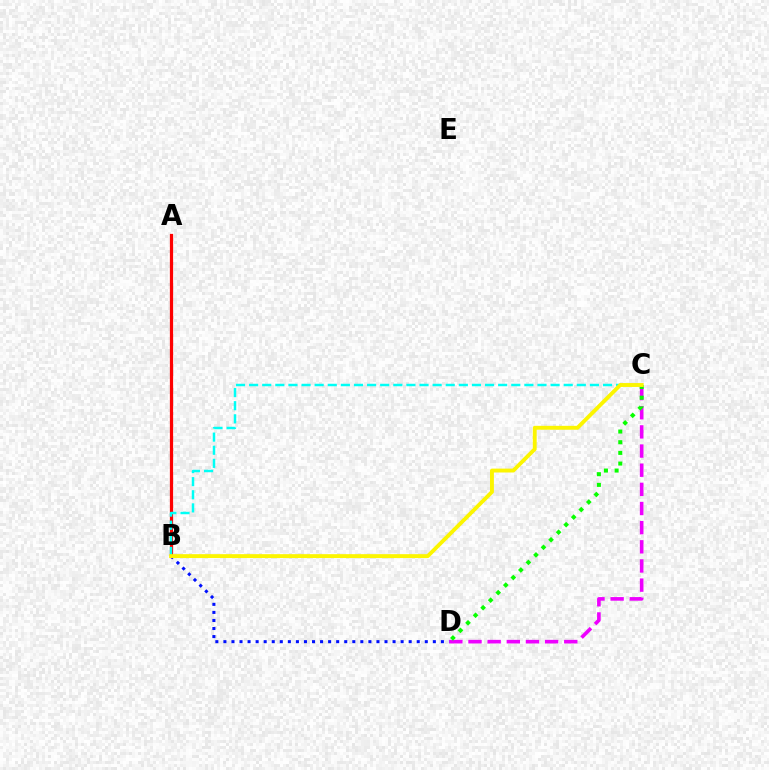{('A', 'B'): [{'color': '#ff0000', 'line_style': 'solid', 'thickness': 2.33}], ('B', 'C'): [{'color': '#00fff6', 'line_style': 'dashed', 'thickness': 1.78}, {'color': '#fcf500', 'line_style': 'solid', 'thickness': 2.8}], ('C', 'D'): [{'color': '#ee00ff', 'line_style': 'dashed', 'thickness': 2.6}, {'color': '#08ff00', 'line_style': 'dotted', 'thickness': 2.9}], ('B', 'D'): [{'color': '#0010ff', 'line_style': 'dotted', 'thickness': 2.19}]}